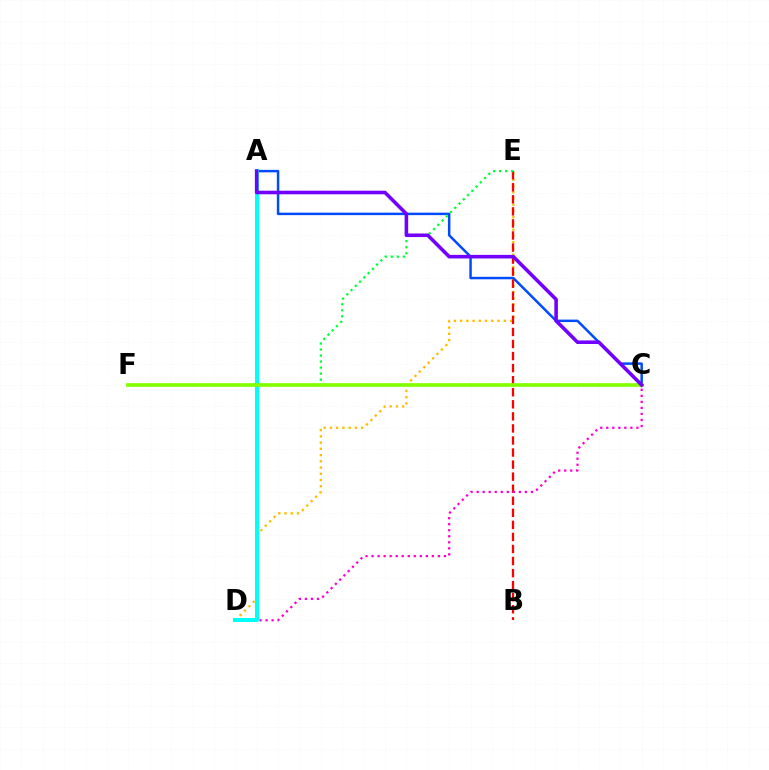{('D', 'E'): [{'color': '#ffbd00', 'line_style': 'dotted', 'thickness': 1.69}], ('A', 'C'): [{'color': '#004bff', 'line_style': 'solid', 'thickness': 1.79}, {'color': '#7200ff', 'line_style': 'solid', 'thickness': 2.57}], ('B', 'E'): [{'color': '#ff0000', 'line_style': 'dashed', 'thickness': 1.64}], ('C', 'D'): [{'color': '#ff00cf', 'line_style': 'dotted', 'thickness': 1.64}], ('E', 'F'): [{'color': '#00ff39', 'line_style': 'dotted', 'thickness': 1.63}], ('A', 'D'): [{'color': '#00fff6', 'line_style': 'solid', 'thickness': 2.89}], ('C', 'F'): [{'color': '#84ff00', 'line_style': 'solid', 'thickness': 2.65}]}